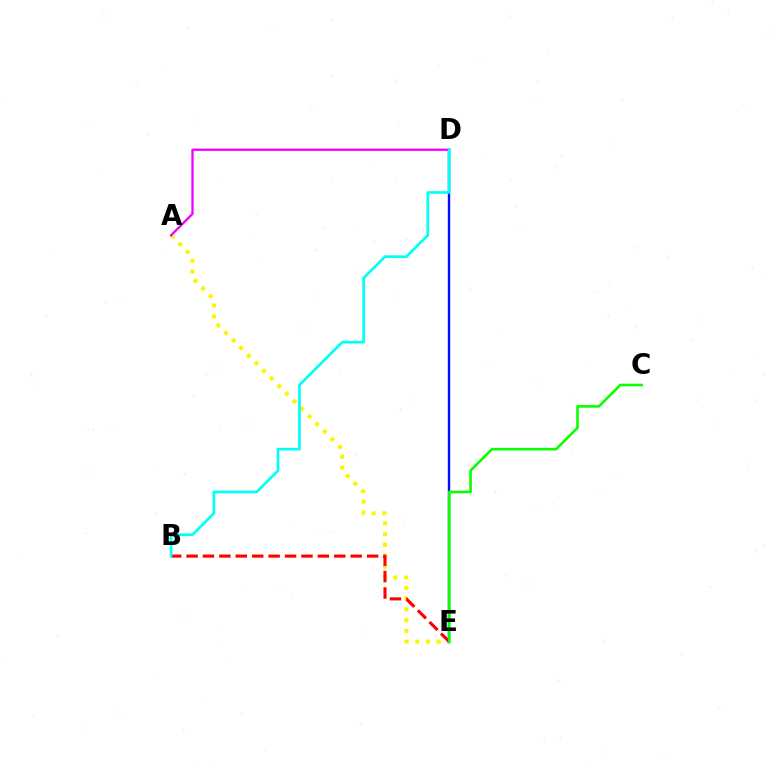{('A', 'E'): [{'color': '#fcf500', 'line_style': 'dotted', 'thickness': 2.92}], ('B', 'E'): [{'color': '#ff0000', 'line_style': 'dashed', 'thickness': 2.23}], ('D', 'E'): [{'color': '#0010ff', 'line_style': 'solid', 'thickness': 1.72}], ('C', 'E'): [{'color': '#08ff00', 'line_style': 'solid', 'thickness': 1.88}], ('A', 'D'): [{'color': '#ee00ff', 'line_style': 'solid', 'thickness': 1.65}], ('B', 'D'): [{'color': '#00fff6', 'line_style': 'solid', 'thickness': 1.92}]}